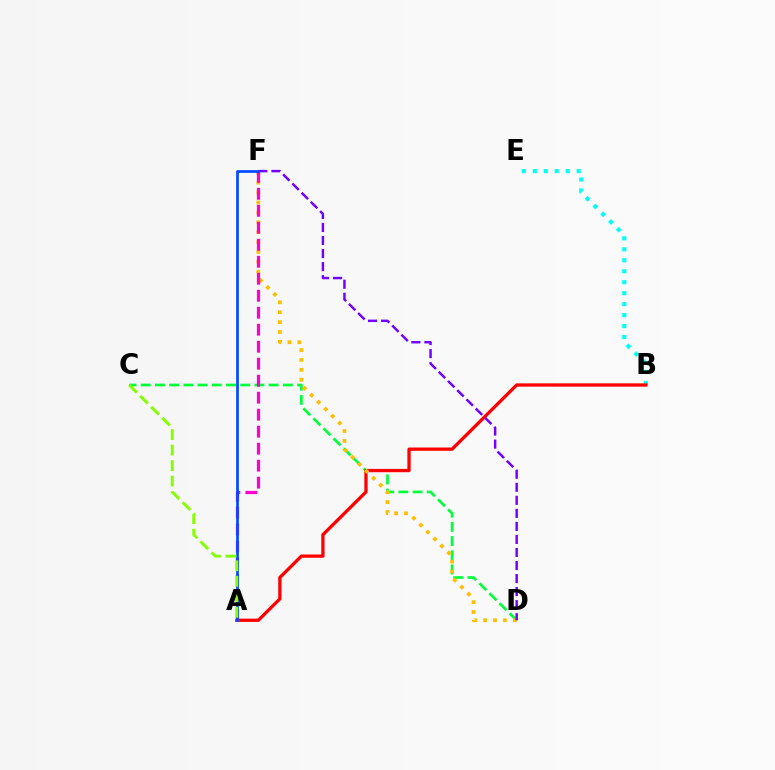{('B', 'E'): [{'color': '#00fff6', 'line_style': 'dotted', 'thickness': 2.98}], ('C', 'D'): [{'color': '#00ff39', 'line_style': 'dashed', 'thickness': 1.93}], ('A', 'B'): [{'color': '#ff0000', 'line_style': 'solid', 'thickness': 2.36}], ('D', 'F'): [{'color': '#ffbd00', 'line_style': 'dotted', 'thickness': 2.69}, {'color': '#7200ff', 'line_style': 'dashed', 'thickness': 1.77}], ('A', 'F'): [{'color': '#ff00cf', 'line_style': 'dashed', 'thickness': 2.31}, {'color': '#004bff', 'line_style': 'solid', 'thickness': 1.96}], ('A', 'C'): [{'color': '#84ff00', 'line_style': 'dashed', 'thickness': 2.11}]}